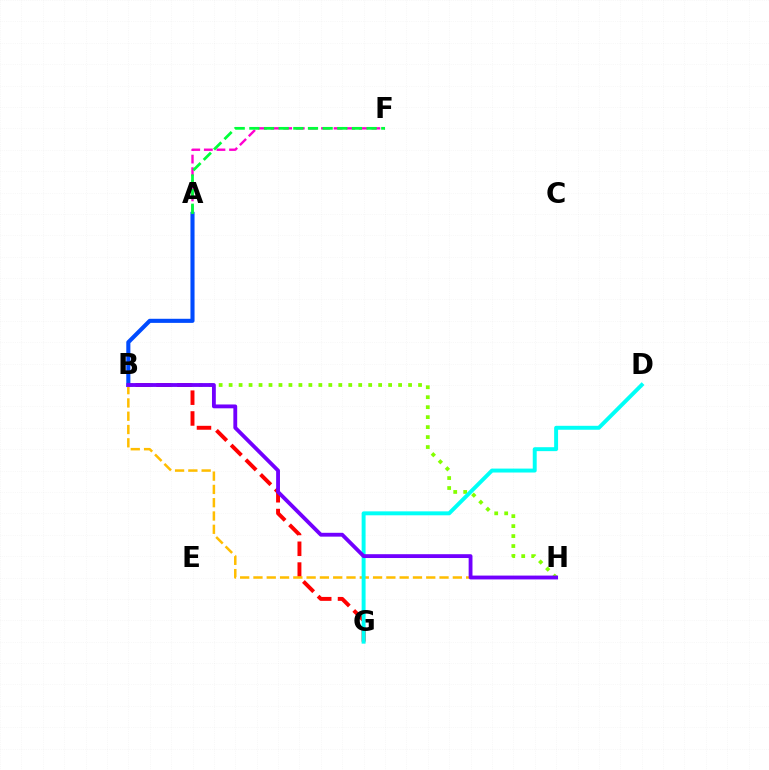{('A', 'F'): [{'color': '#ff00cf', 'line_style': 'dashed', 'thickness': 1.71}, {'color': '#00ff39', 'line_style': 'dashed', 'thickness': 1.99}], ('B', 'H'): [{'color': '#84ff00', 'line_style': 'dotted', 'thickness': 2.71}, {'color': '#ffbd00', 'line_style': 'dashed', 'thickness': 1.81}, {'color': '#7200ff', 'line_style': 'solid', 'thickness': 2.76}], ('A', 'B'): [{'color': '#004bff', 'line_style': 'solid', 'thickness': 2.95}], ('B', 'G'): [{'color': '#ff0000', 'line_style': 'dashed', 'thickness': 2.82}], ('D', 'G'): [{'color': '#00fff6', 'line_style': 'solid', 'thickness': 2.83}]}